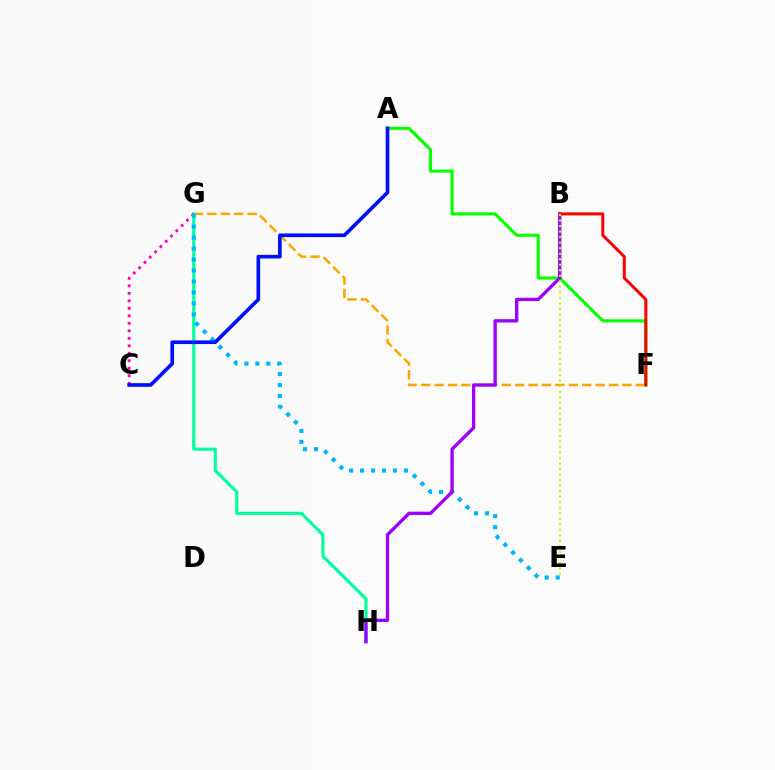{('F', 'G'): [{'color': '#ffa500', 'line_style': 'dashed', 'thickness': 1.82}], ('A', 'F'): [{'color': '#08ff00', 'line_style': 'solid', 'thickness': 2.25}], ('G', 'H'): [{'color': '#00ff9d', 'line_style': 'solid', 'thickness': 2.26}], ('C', 'G'): [{'color': '#ff00bd', 'line_style': 'dotted', 'thickness': 2.04}], ('E', 'G'): [{'color': '#00b5ff', 'line_style': 'dotted', 'thickness': 2.98}], ('B', 'H'): [{'color': '#9b00ff', 'line_style': 'solid', 'thickness': 2.4}], ('B', 'F'): [{'color': '#ff0000', 'line_style': 'solid', 'thickness': 2.17}], ('A', 'C'): [{'color': '#0010ff', 'line_style': 'solid', 'thickness': 2.64}], ('B', 'E'): [{'color': '#b3ff00', 'line_style': 'dotted', 'thickness': 1.5}]}